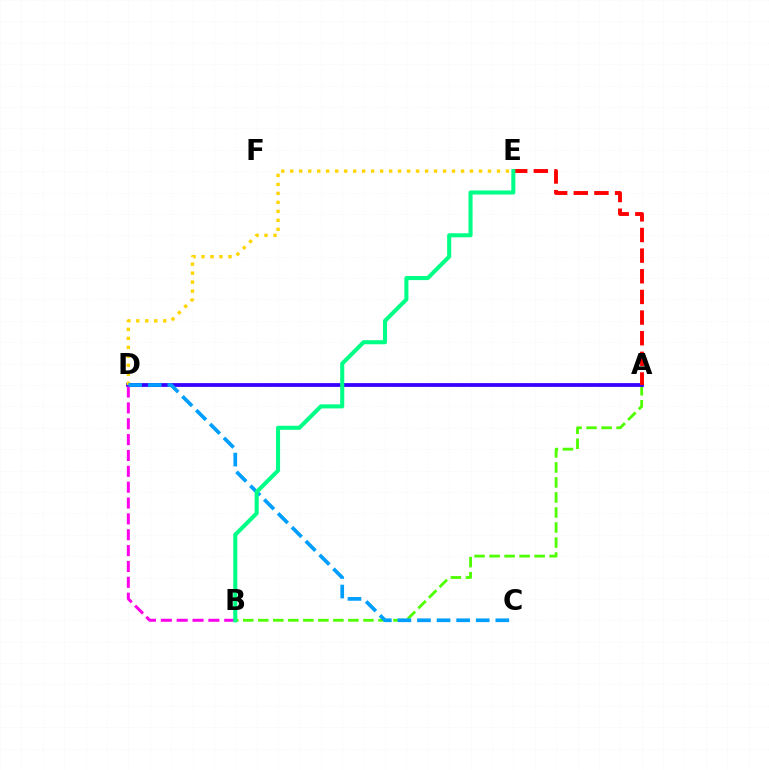{('A', 'B'): [{'color': '#4fff00', 'line_style': 'dashed', 'thickness': 2.04}], ('A', 'D'): [{'color': '#3700ff', 'line_style': 'solid', 'thickness': 2.72}], ('D', 'E'): [{'color': '#ffd500', 'line_style': 'dotted', 'thickness': 2.44}], ('B', 'D'): [{'color': '#ff00ed', 'line_style': 'dashed', 'thickness': 2.15}], ('C', 'D'): [{'color': '#009eff', 'line_style': 'dashed', 'thickness': 2.66}], ('A', 'E'): [{'color': '#ff0000', 'line_style': 'dashed', 'thickness': 2.8}], ('B', 'E'): [{'color': '#00ff86', 'line_style': 'solid', 'thickness': 2.93}]}